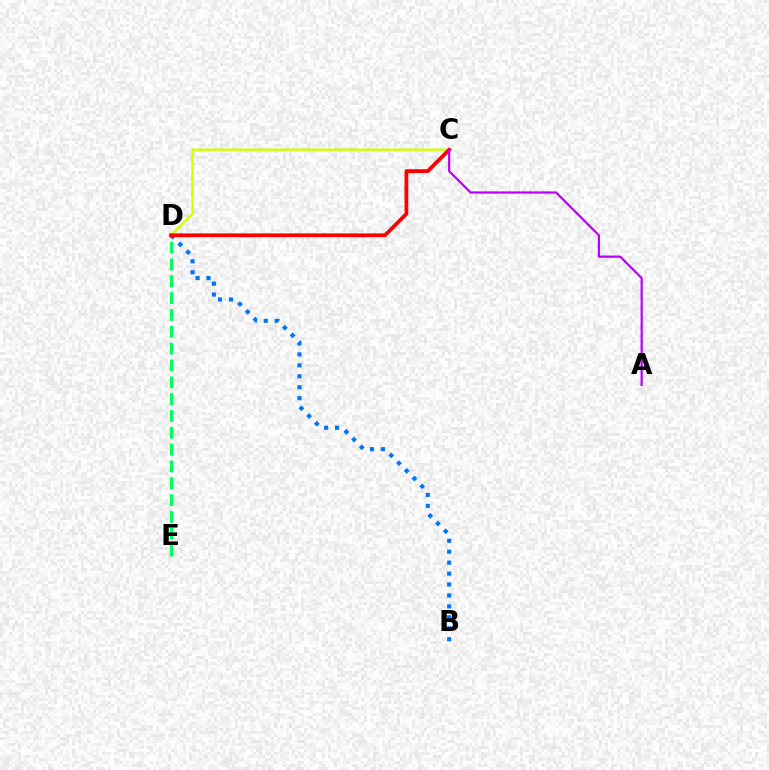{('D', 'E'): [{'color': '#00ff5c', 'line_style': 'dashed', 'thickness': 2.29}], ('C', 'D'): [{'color': '#d1ff00', 'line_style': 'solid', 'thickness': 1.71}, {'color': '#ff0000', 'line_style': 'solid', 'thickness': 2.71}], ('B', 'D'): [{'color': '#0074ff', 'line_style': 'dotted', 'thickness': 2.97}], ('A', 'C'): [{'color': '#b900ff', 'line_style': 'solid', 'thickness': 1.59}]}